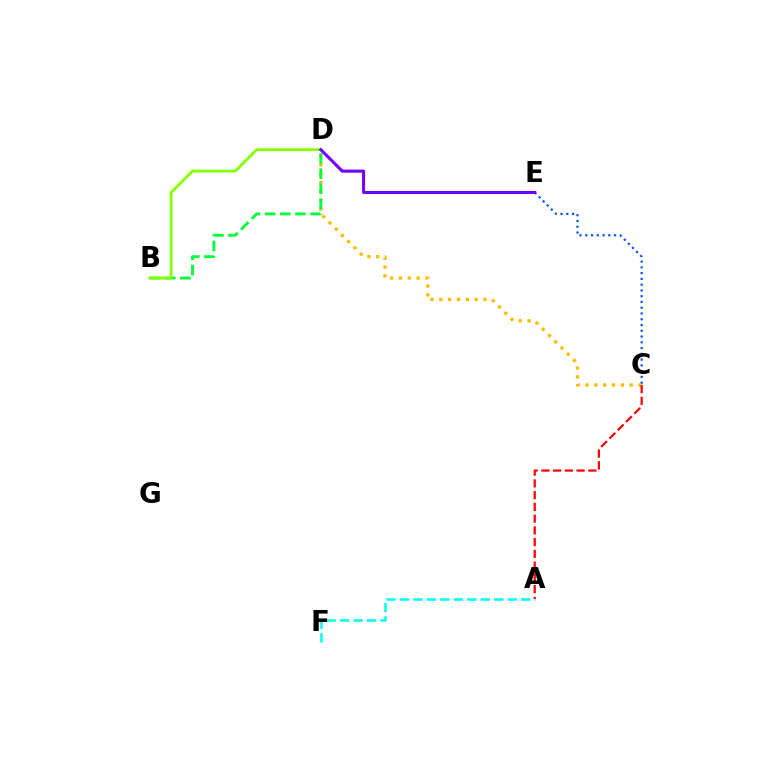{('C', 'D'): [{'color': '#ffbd00', 'line_style': 'dotted', 'thickness': 2.4}], ('C', 'E'): [{'color': '#004bff', 'line_style': 'dotted', 'thickness': 1.57}], ('A', 'F'): [{'color': '#00fff6', 'line_style': 'dashed', 'thickness': 1.83}], ('B', 'D'): [{'color': '#00ff39', 'line_style': 'dashed', 'thickness': 2.06}, {'color': '#84ff00', 'line_style': 'solid', 'thickness': 2.02}], ('A', 'C'): [{'color': '#ff0000', 'line_style': 'dashed', 'thickness': 1.6}], ('D', 'E'): [{'color': '#ff00cf', 'line_style': 'solid', 'thickness': 1.6}, {'color': '#7200ff', 'line_style': 'solid', 'thickness': 2.16}]}